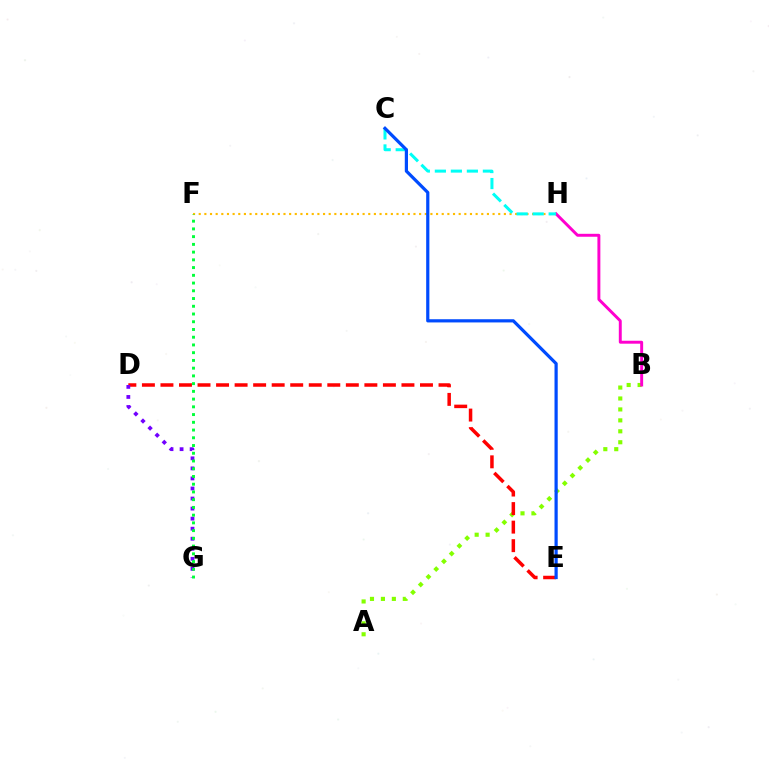{('A', 'B'): [{'color': '#84ff00', 'line_style': 'dotted', 'thickness': 2.97}], ('D', 'E'): [{'color': '#ff0000', 'line_style': 'dashed', 'thickness': 2.52}], ('F', 'H'): [{'color': '#ffbd00', 'line_style': 'dotted', 'thickness': 1.54}], ('B', 'H'): [{'color': '#ff00cf', 'line_style': 'solid', 'thickness': 2.12}], ('D', 'G'): [{'color': '#7200ff', 'line_style': 'dotted', 'thickness': 2.73}], ('F', 'G'): [{'color': '#00ff39', 'line_style': 'dotted', 'thickness': 2.1}], ('C', 'H'): [{'color': '#00fff6', 'line_style': 'dashed', 'thickness': 2.17}], ('C', 'E'): [{'color': '#004bff', 'line_style': 'solid', 'thickness': 2.31}]}